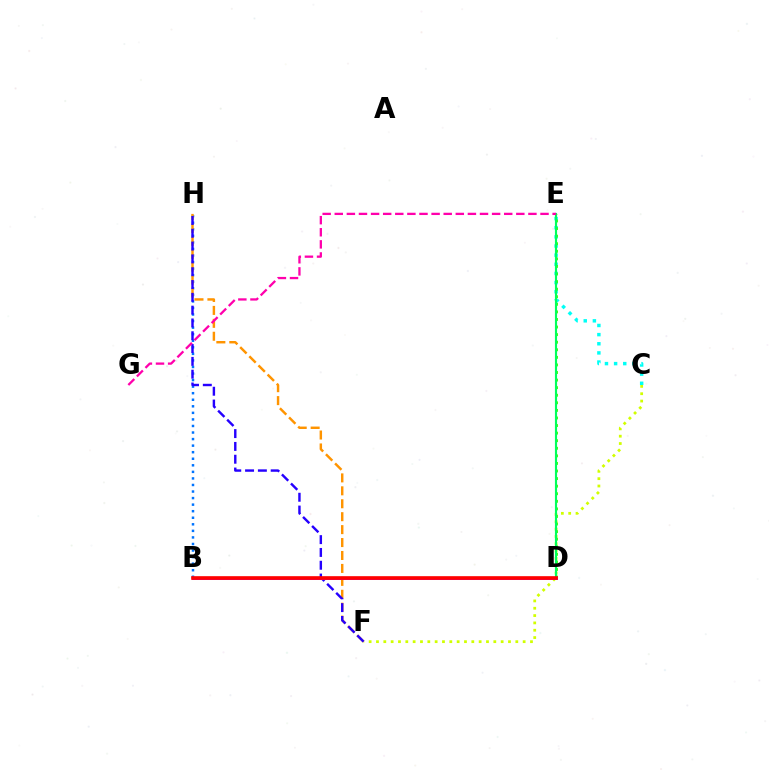{('B', 'H'): [{'color': '#0074ff', 'line_style': 'dotted', 'thickness': 1.78}], ('F', 'H'): [{'color': '#ff9400', 'line_style': 'dashed', 'thickness': 1.76}, {'color': '#2500ff', 'line_style': 'dashed', 'thickness': 1.74}], ('C', 'F'): [{'color': '#d1ff00', 'line_style': 'dotted', 'thickness': 1.99}], ('C', 'E'): [{'color': '#00fff6', 'line_style': 'dotted', 'thickness': 2.48}], ('D', 'E'): [{'color': '#3dff00', 'line_style': 'dotted', 'thickness': 2.06}, {'color': '#00ff5c', 'line_style': 'solid', 'thickness': 1.54}], ('E', 'G'): [{'color': '#ff00ac', 'line_style': 'dashed', 'thickness': 1.64}], ('B', 'D'): [{'color': '#b900ff', 'line_style': 'solid', 'thickness': 2.14}, {'color': '#ff0000', 'line_style': 'solid', 'thickness': 2.63}]}